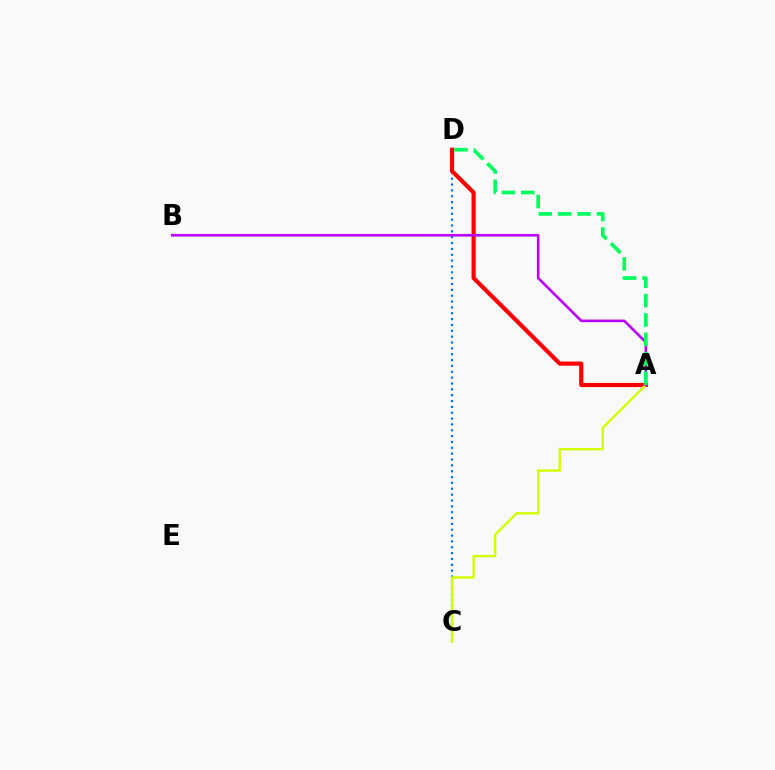{('C', 'D'): [{'color': '#0074ff', 'line_style': 'dotted', 'thickness': 1.59}], ('A', 'D'): [{'color': '#ff0000', 'line_style': 'solid', 'thickness': 3.0}, {'color': '#00ff5c', 'line_style': 'dashed', 'thickness': 2.64}], ('A', 'C'): [{'color': '#d1ff00', 'line_style': 'solid', 'thickness': 1.75}], ('A', 'B'): [{'color': '#b900ff', 'line_style': 'solid', 'thickness': 1.87}]}